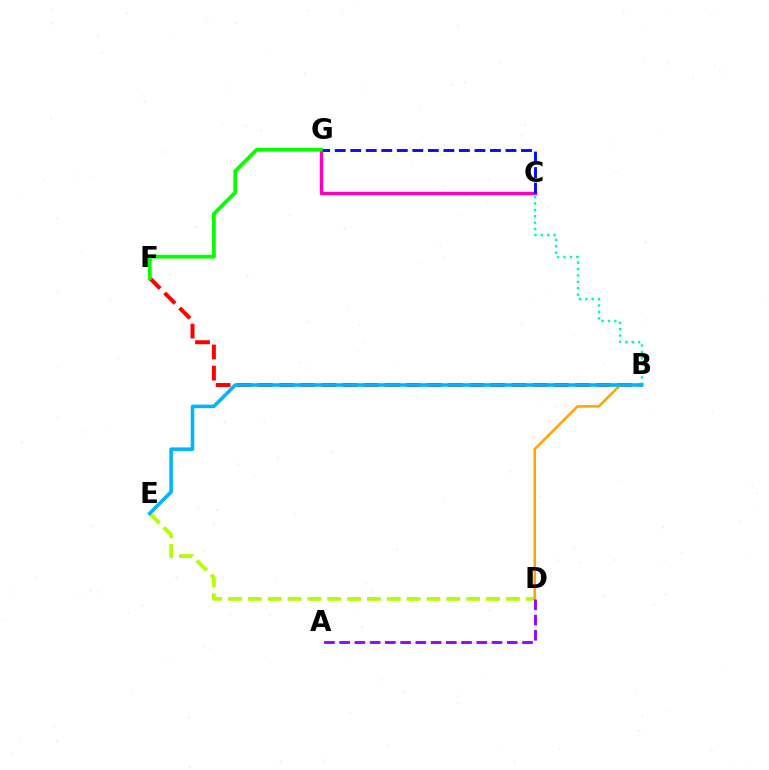{('B', 'F'): [{'color': '#ff0000', 'line_style': 'dashed', 'thickness': 2.87}], ('B', 'C'): [{'color': '#00ff9d', 'line_style': 'dotted', 'thickness': 1.73}], ('D', 'E'): [{'color': '#b3ff00', 'line_style': 'dashed', 'thickness': 2.7}], ('B', 'D'): [{'color': '#ffa500', 'line_style': 'solid', 'thickness': 1.85}], ('C', 'G'): [{'color': '#ff00bd', 'line_style': 'solid', 'thickness': 2.44}, {'color': '#0010ff', 'line_style': 'dashed', 'thickness': 2.11}], ('B', 'E'): [{'color': '#00b5ff', 'line_style': 'solid', 'thickness': 2.57}], ('A', 'D'): [{'color': '#9b00ff', 'line_style': 'dashed', 'thickness': 2.07}], ('F', 'G'): [{'color': '#08ff00', 'line_style': 'solid', 'thickness': 2.74}]}